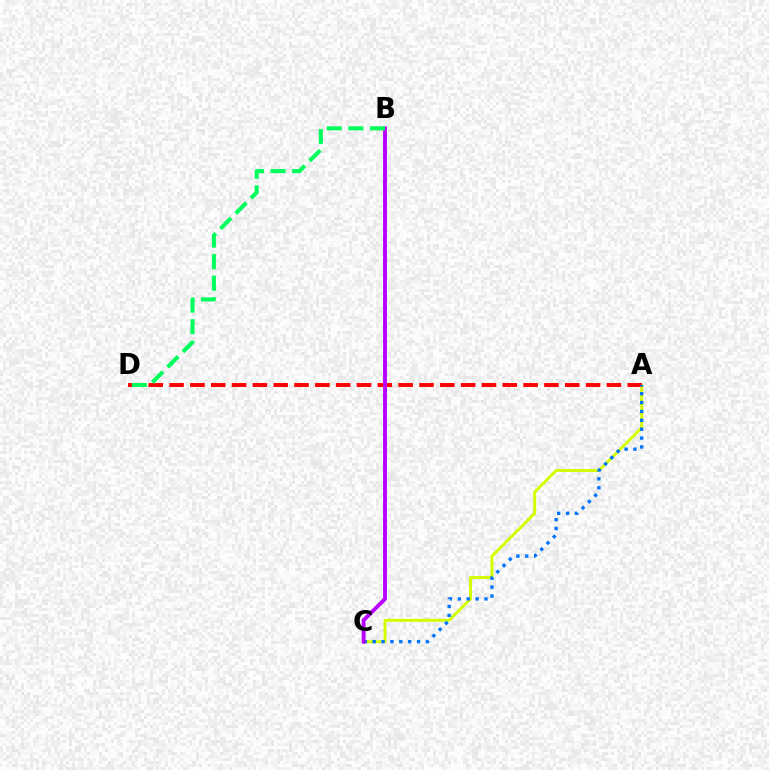{('A', 'C'): [{'color': '#d1ff00', 'line_style': 'solid', 'thickness': 2.11}, {'color': '#0074ff', 'line_style': 'dotted', 'thickness': 2.41}], ('A', 'D'): [{'color': '#ff0000', 'line_style': 'dashed', 'thickness': 2.83}], ('B', 'C'): [{'color': '#b900ff', 'line_style': 'solid', 'thickness': 2.8}], ('B', 'D'): [{'color': '#00ff5c', 'line_style': 'dashed', 'thickness': 2.94}]}